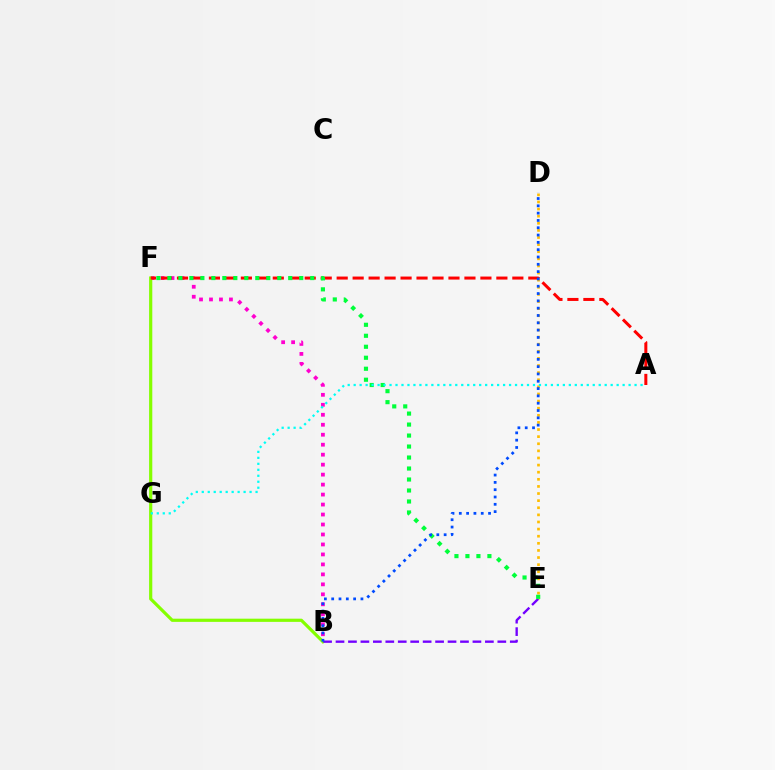{('B', 'F'): [{'color': '#ff00cf', 'line_style': 'dotted', 'thickness': 2.71}, {'color': '#84ff00', 'line_style': 'solid', 'thickness': 2.3}], ('D', 'E'): [{'color': '#ffbd00', 'line_style': 'dotted', 'thickness': 1.93}], ('B', 'E'): [{'color': '#7200ff', 'line_style': 'dashed', 'thickness': 1.69}], ('A', 'F'): [{'color': '#ff0000', 'line_style': 'dashed', 'thickness': 2.17}], ('E', 'F'): [{'color': '#00ff39', 'line_style': 'dotted', 'thickness': 2.99}], ('A', 'G'): [{'color': '#00fff6', 'line_style': 'dotted', 'thickness': 1.62}], ('B', 'D'): [{'color': '#004bff', 'line_style': 'dotted', 'thickness': 1.99}]}